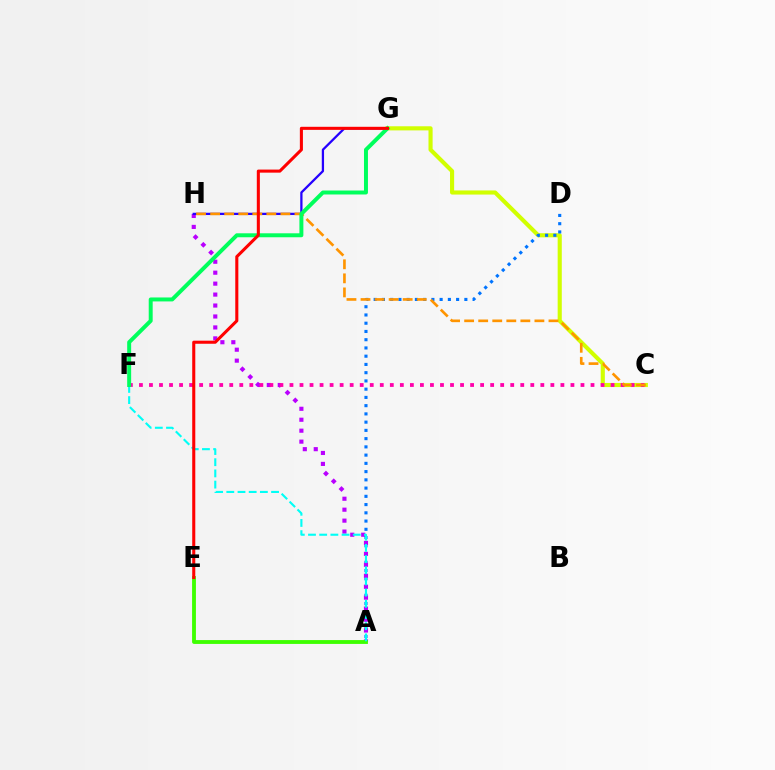{('C', 'G'): [{'color': '#d1ff00', 'line_style': 'solid', 'thickness': 2.96}], ('A', 'D'): [{'color': '#0074ff', 'line_style': 'dotted', 'thickness': 2.24}], ('A', 'H'): [{'color': '#b900ff', 'line_style': 'dotted', 'thickness': 2.97}], ('G', 'H'): [{'color': '#2500ff', 'line_style': 'solid', 'thickness': 1.63}], ('A', 'E'): [{'color': '#3dff00', 'line_style': 'solid', 'thickness': 2.77}], ('A', 'F'): [{'color': '#00fff6', 'line_style': 'dashed', 'thickness': 1.52}], ('C', 'F'): [{'color': '#ff00ac', 'line_style': 'dotted', 'thickness': 2.73}], ('C', 'H'): [{'color': '#ff9400', 'line_style': 'dashed', 'thickness': 1.91}], ('F', 'G'): [{'color': '#00ff5c', 'line_style': 'solid', 'thickness': 2.85}], ('E', 'G'): [{'color': '#ff0000', 'line_style': 'solid', 'thickness': 2.21}]}